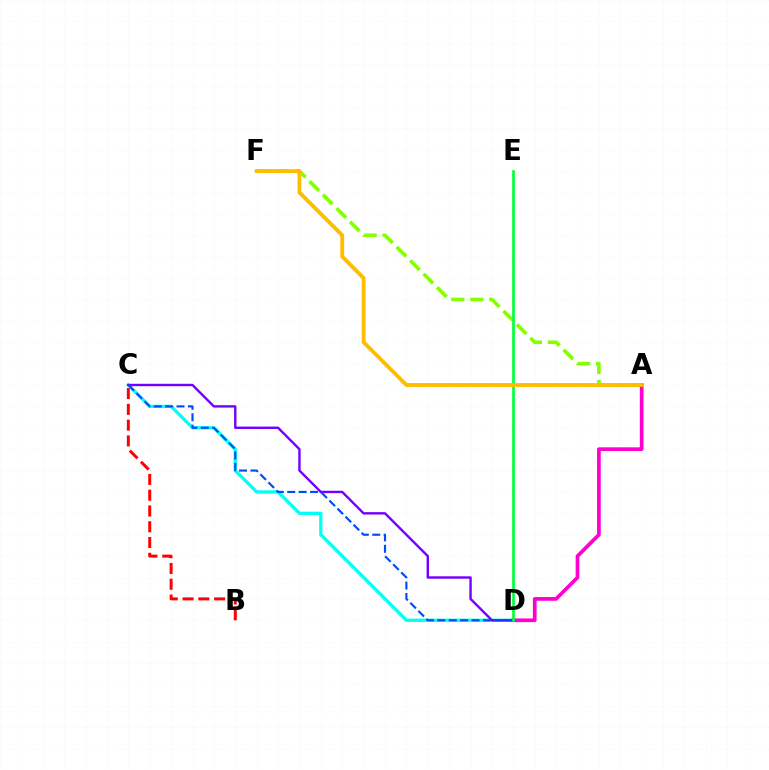{('C', 'D'): [{'color': '#00fff6', 'line_style': 'solid', 'thickness': 2.37}, {'color': '#7200ff', 'line_style': 'solid', 'thickness': 1.73}, {'color': '#004bff', 'line_style': 'dashed', 'thickness': 1.55}], ('A', 'F'): [{'color': '#84ff00', 'line_style': 'dashed', 'thickness': 2.59}, {'color': '#ffbd00', 'line_style': 'solid', 'thickness': 2.77}], ('B', 'C'): [{'color': '#ff0000', 'line_style': 'dashed', 'thickness': 2.14}], ('A', 'D'): [{'color': '#ff00cf', 'line_style': 'solid', 'thickness': 2.67}], ('D', 'E'): [{'color': '#00ff39', 'line_style': 'solid', 'thickness': 1.91}]}